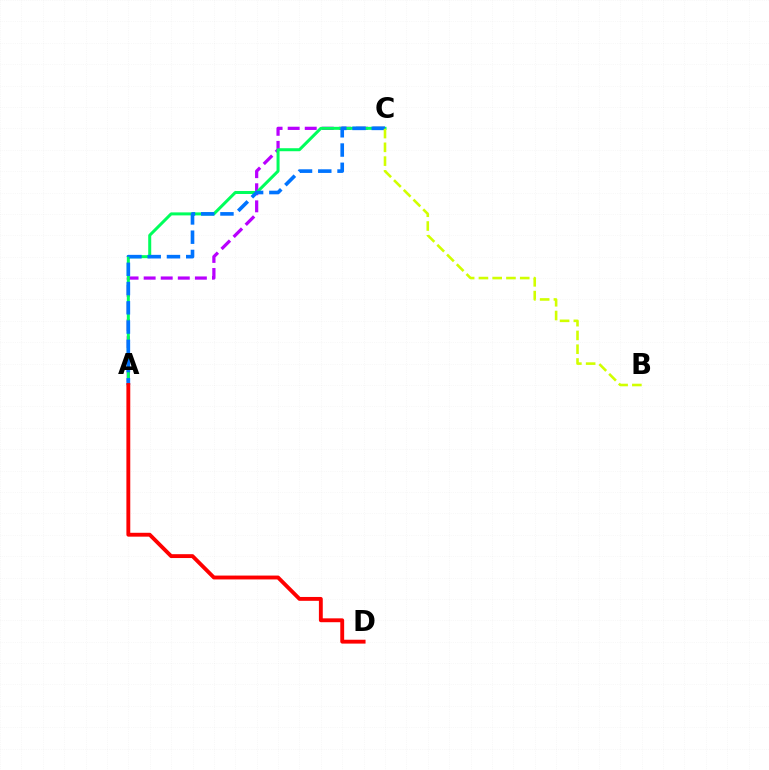{('A', 'C'): [{'color': '#b900ff', 'line_style': 'dashed', 'thickness': 2.32}, {'color': '#00ff5c', 'line_style': 'solid', 'thickness': 2.17}, {'color': '#0074ff', 'line_style': 'dashed', 'thickness': 2.62}], ('B', 'C'): [{'color': '#d1ff00', 'line_style': 'dashed', 'thickness': 1.87}], ('A', 'D'): [{'color': '#ff0000', 'line_style': 'solid', 'thickness': 2.78}]}